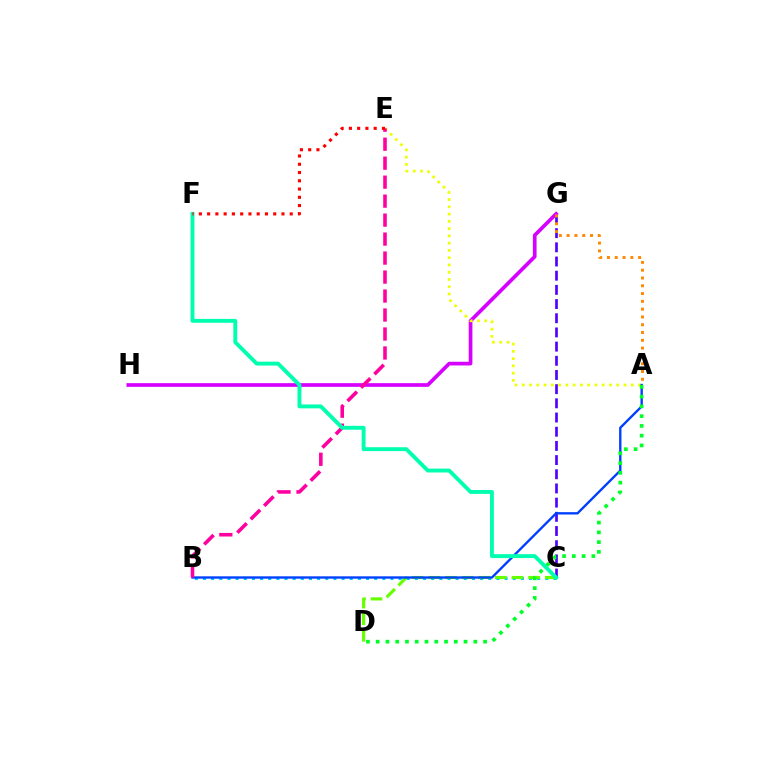{('C', 'G'): [{'color': '#4f00ff', 'line_style': 'dashed', 'thickness': 1.93}], ('G', 'H'): [{'color': '#d600ff', 'line_style': 'solid', 'thickness': 2.65}], ('A', 'E'): [{'color': '#eeff00', 'line_style': 'dotted', 'thickness': 1.97}], ('B', 'C'): [{'color': '#00c7ff', 'line_style': 'dotted', 'thickness': 2.21}], ('C', 'D'): [{'color': '#66ff00', 'line_style': 'dashed', 'thickness': 2.26}], ('A', 'B'): [{'color': '#003fff', 'line_style': 'solid', 'thickness': 1.7}], ('B', 'E'): [{'color': '#ff00a0', 'line_style': 'dashed', 'thickness': 2.58}], ('A', 'D'): [{'color': '#00ff27', 'line_style': 'dotted', 'thickness': 2.65}], ('C', 'F'): [{'color': '#00ffaf', 'line_style': 'solid', 'thickness': 2.8}], ('E', 'F'): [{'color': '#ff0000', 'line_style': 'dotted', 'thickness': 2.24}], ('A', 'G'): [{'color': '#ff8800', 'line_style': 'dotted', 'thickness': 2.12}]}